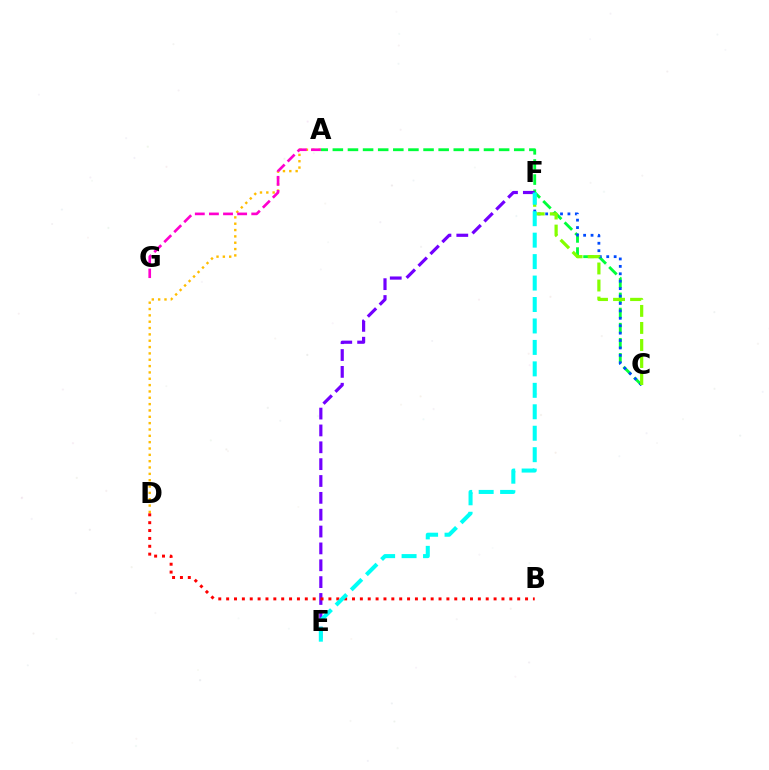{('A', 'C'): [{'color': '#00ff39', 'line_style': 'dashed', 'thickness': 2.05}], ('C', 'F'): [{'color': '#004bff', 'line_style': 'dotted', 'thickness': 2.02}, {'color': '#84ff00', 'line_style': 'dashed', 'thickness': 2.31}], ('A', 'D'): [{'color': '#ffbd00', 'line_style': 'dotted', 'thickness': 1.72}], ('E', 'F'): [{'color': '#7200ff', 'line_style': 'dashed', 'thickness': 2.29}, {'color': '#00fff6', 'line_style': 'dashed', 'thickness': 2.91}], ('A', 'G'): [{'color': '#ff00cf', 'line_style': 'dashed', 'thickness': 1.92}], ('B', 'D'): [{'color': '#ff0000', 'line_style': 'dotted', 'thickness': 2.14}]}